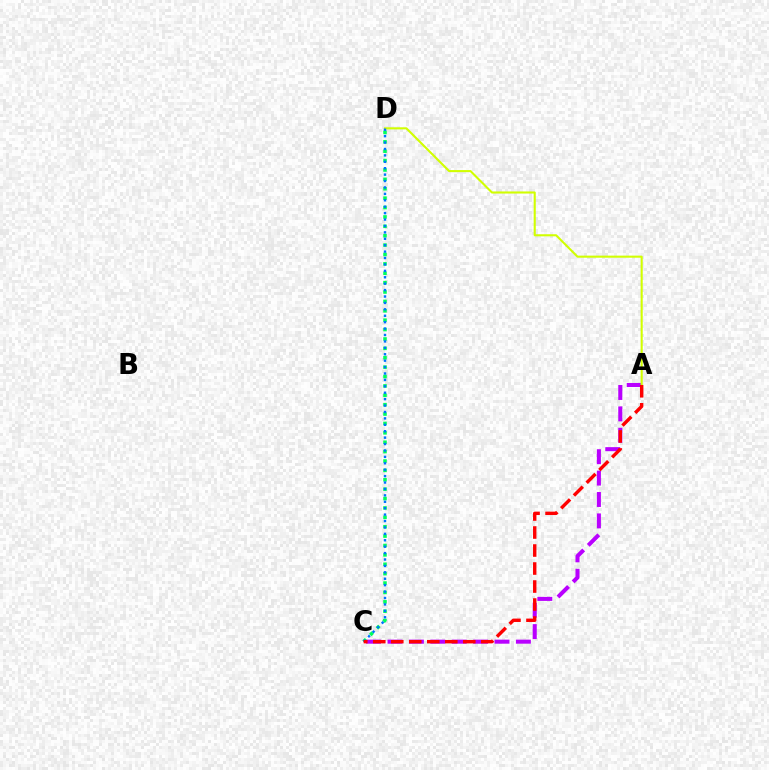{('A', 'C'): [{'color': '#b900ff', 'line_style': 'dashed', 'thickness': 2.91}, {'color': '#ff0000', 'line_style': 'dashed', 'thickness': 2.45}], ('C', 'D'): [{'color': '#00ff5c', 'line_style': 'dotted', 'thickness': 2.55}, {'color': '#0074ff', 'line_style': 'dotted', 'thickness': 1.74}], ('A', 'D'): [{'color': '#d1ff00', 'line_style': 'solid', 'thickness': 1.51}]}